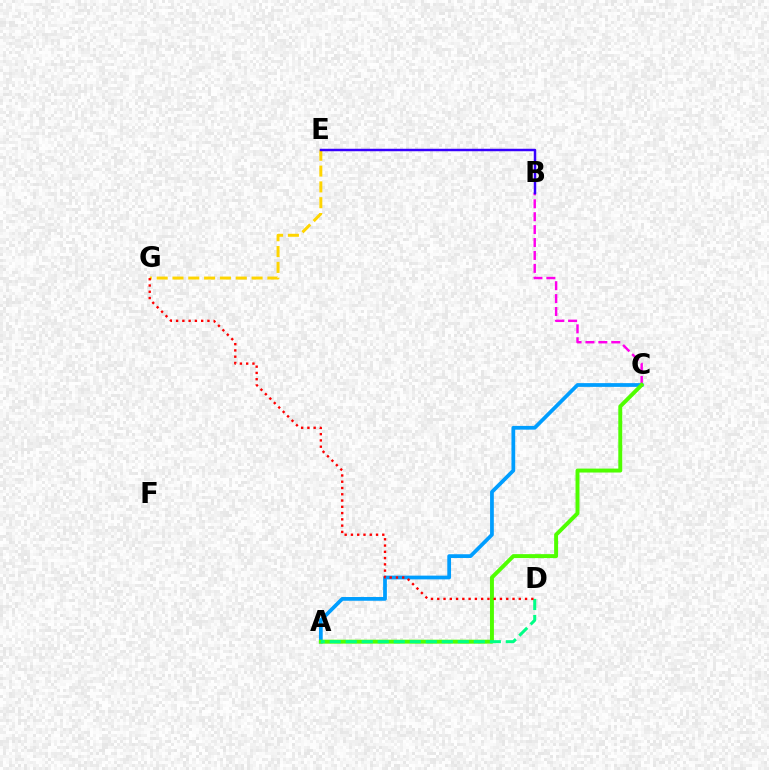{('A', 'C'): [{'color': '#009eff', 'line_style': 'solid', 'thickness': 2.7}, {'color': '#4fff00', 'line_style': 'solid', 'thickness': 2.84}], ('B', 'C'): [{'color': '#ff00ed', 'line_style': 'dashed', 'thickness': 1.75}], ('E', 'G'): [{'color': '#ffd500', 'line_style': 'dashed', 'thickness': 2.15}], ('A', 'D'): [{'color': '#00ff86', 'line_style': 'dashed', 'thickness': 2.18}], ('D', 'G'): [{'color': '#ff0000', 'line_style': 'dotted', 'thickness': 1.7}], ('B', 'E'): [{'color': '#3700ff', 'line_style': 'solid', 'thickness': 1.78}]}